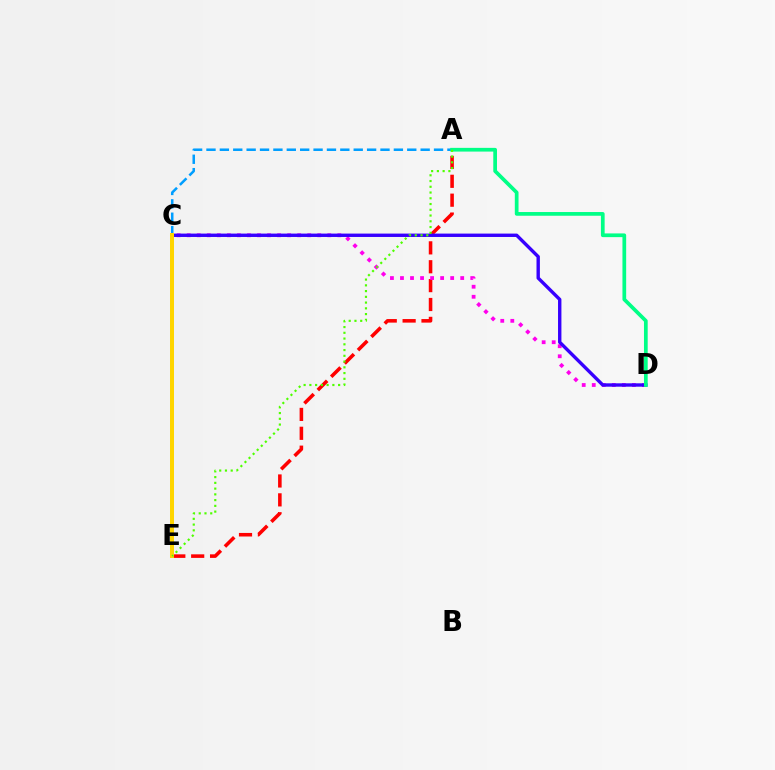{('A', 'E'): [{'color': '#ff0000', 'line_style': 'dashed', 'thickness': 2.56}, {'color': '#4fff00', 'line_style': 'dotted', 'thickness': 1.56}], ('A', 'C'): [{'color': '#009eff', 'line_style': 'dashed', 'thickness': 1.82}], ('C', 'D'): [{'color': '#ff00ed', 'line_style': 'dotted', 'thickness': 2.73}, {'color': '#3700ff', 'line_style': 'solid', 'thickness': 2.44}], ('C', 'E'): [{'color': '#ffd500', 'line_style': 'solid', 'thickness': 2.87}], ('A', 'D'): [{'color': '#00ff86', 'line_style': 'solid', 'thickness': 2.68}]}